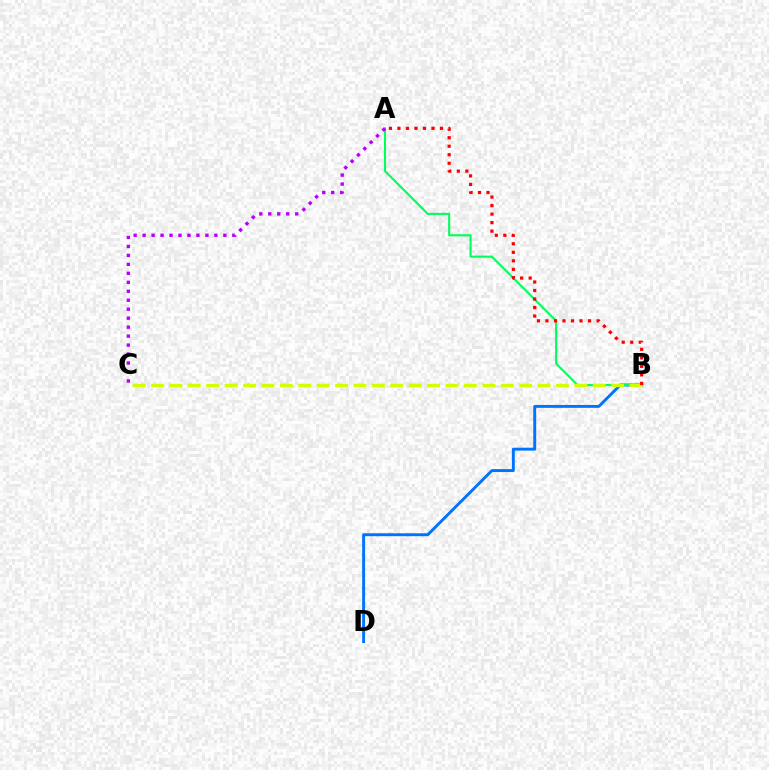{('B', 'D'): [{'color': '#0074ff', 'line_style': 'solid', 'thickness': 2.1}], ('A', 'B'): [{'color': '#00ff5c', 'line_style': 'solid', 'thickness': 1.52}, {'color': '#ff0000', 'line_style': 'dotted', 'thickness': 2.31}], ('A', 'C'): [{'color': '#b900ff', 'line_style': 'dotted', 'thickness': 2.44}], ('B', 'C'): [{'color': '#d1ff00', 'line_style': 'dashed', 'thickness': 2.5}]}